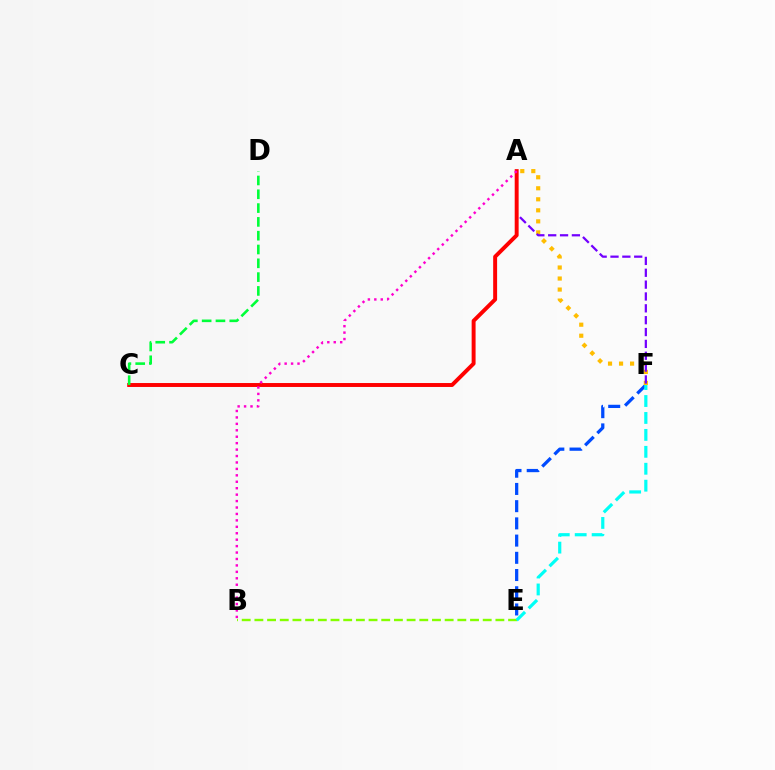{('E', 'F'): [{'color': '#004bff', 'line_style': 'dashed', 'thickness': 2.34}, {'color': '#00fff6', 'line_style': 'dashed', 'thickness': 2.3}], ('B', 'E'): [{'color': '#84ff00', 'line_style': 'dashed', 'thickness': 1.72}], ('A', 'F'): [{'color': '#ffbd00', 'line_style': 'dotted', 'thickness': 3.0}, {'color': '#7200ff', 'line_style': 'dashed', 'thickness': 1.61}], ('A', 'C'): [{'color': '#ff0000', 'line_style': 'solid', 'thickness': 2.83}], ('C', 'D'): [{'color': '#00ff39', 'line_style': 'dashed', 'thickness': 1.88}], ('A', 'B'): [{'color': '#ff00cf', 'line_style': 'dotted', 'thickness': 1.75}]}